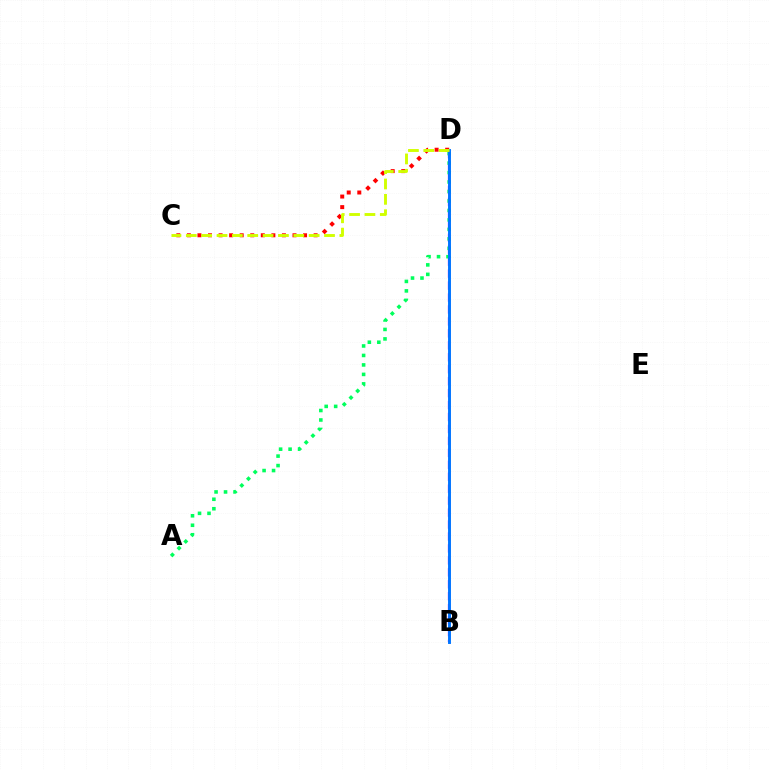{('B', 'D'): [{'color': '#b900ff', 'line_style': 'dashed', 'thickness': 1.62}, {'color': '#0074ff', 'line_style': 'solid', 'thickness': 2.11}], ('A', 'D'): [{'color': '#00ff5c', 'line_style': 'dotted', 'thickness': 2.58}], ('C', 'D'): [{'color': '#ff0000', 'line_style': 'dotted', 'thickness': 2.87}, {'color': '#d1ff00', 'line_style': 'dashed', 'thickness': 2.09}]}